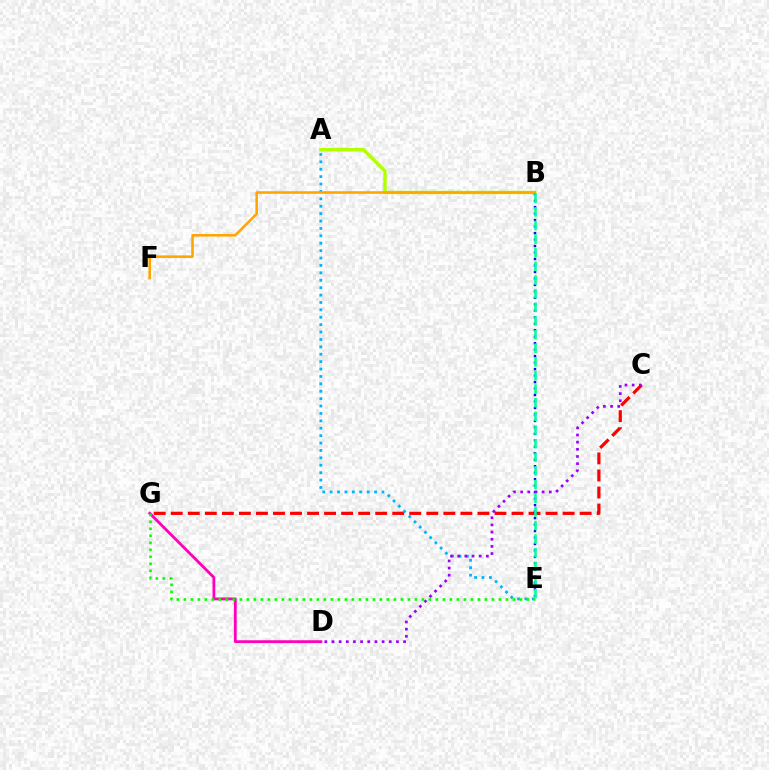{('D', 'G'): [{'color': '#ff00bd', 'line_style': 'solid', 'thickness': 2.04}], ('C', 'G'): [{'color': '#ff0000', 'line_style': 'dashed', 'thickness': 2.31}], ('A', 'E'): [{'color': '#00b5ff', 'line_style': 'dotted', 'thickness': 2.01}], ('A', 'B'): [{'color': '#b3ff00', 'line_style': 'solid', 'thickness': 2.46}], ('B', 'E'): [{'color': '#0010ff', 'line_style': 'dotted', 'thickness': 1.76}, {'color': '#00ff9d', 'line_style': 'dashed', 'thickness': 1.85}], ('C', 'D'): [{'color': '#9b00ff', 'line_style': 'dotted', 'thickness': 1.95}], ('E', 'G'): [{'color': '#08ff00', 'line_style': 'dotted', 'thickness': 1.9}], ('B', 'F'): [{'color': '#ffa500', 'line_style': 'solid', 'thickness': 1.84}]}